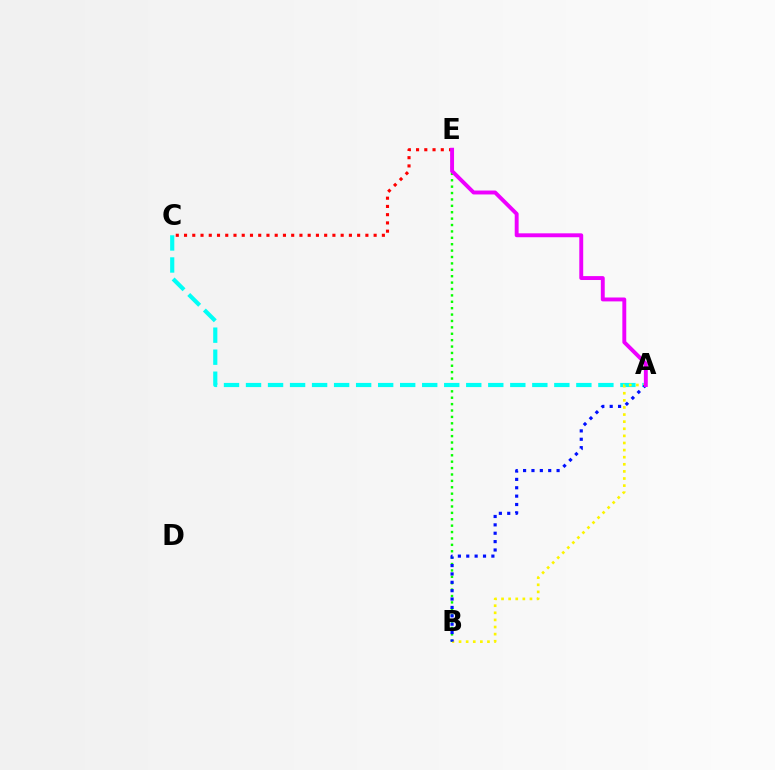{('B', 'E'): [{'color': '#08ff00', 'line_style': 'dotted', 'thickness': 1.74}], ('A', 'C'): [{'color': '#00fff6', 'line_style': 'dashed', 'thickness': 2.99}], ('C', 'E'): [{'color': '#ff0000', 'line_style': 'dotted', 'thickness': 2.24}], ('A', 'B'): [{'color': '#fcf500', 'line_style': 'dotted', 'thickness': 1.93}, {'color': '#0010ff', 'line_style': 'dotted', 'thickness': 2.28}], ('A', 'E'): [{'color': '#ee00ff', 'line_style': 'solid', 'thickness': 2.81}]}